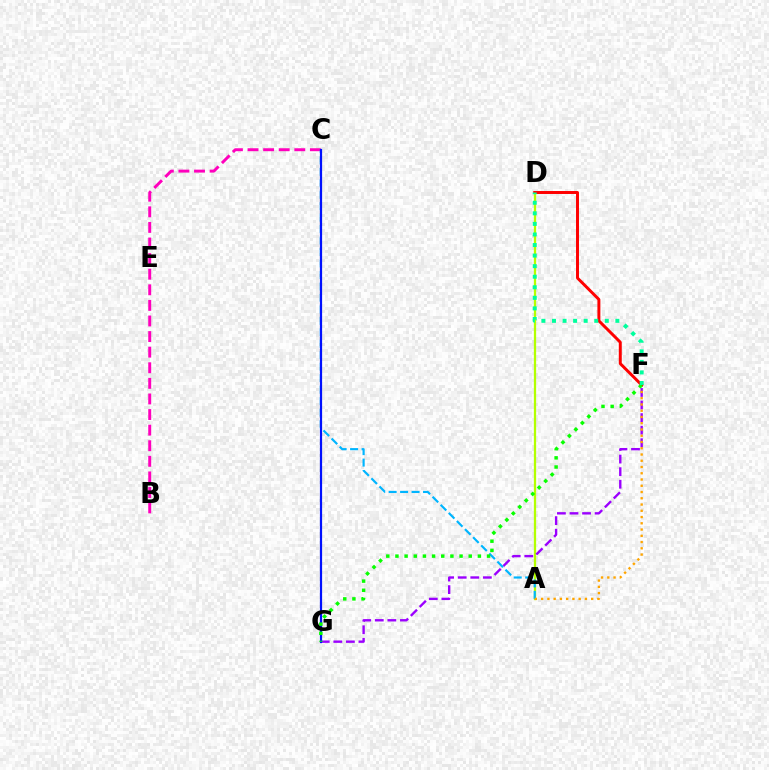{('A', 'D'): [{'color': '#b3ff00', 'line_style': 'solid', 'thickness': 1.64}], ('F', 'G'): [{'color': '#9b00ff', 'line_style': 'dashed', 'thickness': 1.71}, {'color': '#08ff00', 'line_style': 'dotted', 'thickness': 2.49}], ('B', 'C'): [{'color': '#ff00bd', 'line_style': 'dashed', 'thickness': 2.12}], ('A', 'C'): [{'color': '#00b5ff', 'line_style': 'dashed', 'thickness': 1.56}], ('A', 'F'): [{'color': '#ffa500', 'line_style': 'dotted', 'thickness': 1.7}], ('D', 'F'): [{'color': '#ff0000', 'line_style': 'solid', 'thickness': 2.13}, {'color': '#00ff9d', 'line_style': 'dotted', 'thickness': 2.87}], ('C', 'G'): [{'color': '#0010ff', 'line_style': 'solid', 'thickness': 1.59}]}